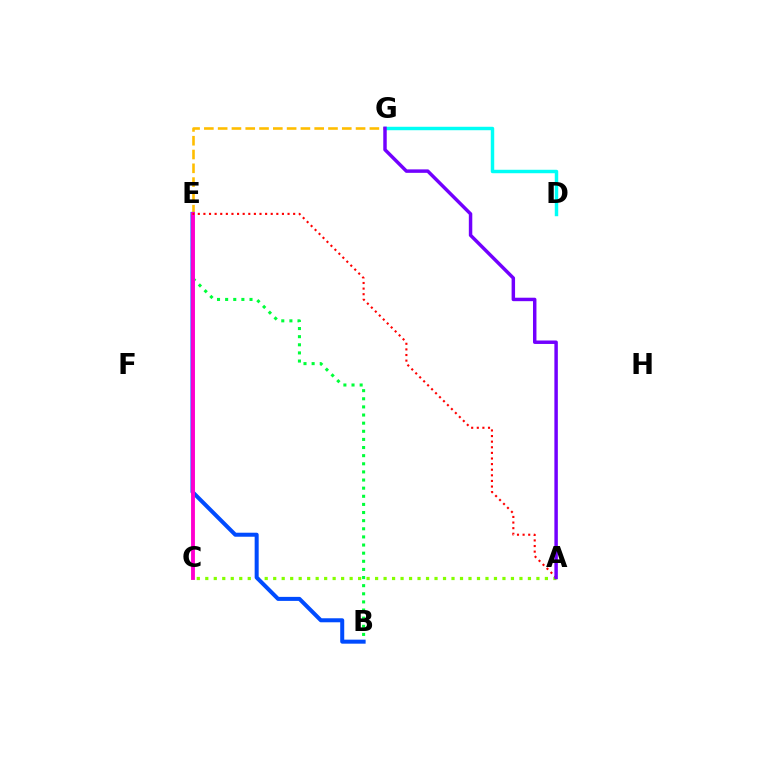{('B', 'E'): [{'color': '#00ff39', 'line_style': 'dotted', 'thickness': 2.21}, {'color': '#004bff', 'line_style': 'solid', 'thickness': 2.89}], ('E', 'G'): [{'color': '#ffbd00', 'line_style': 'dashed', 'thickness': 1.87}], ('A', 'C'): [{'color': '#84ff00', 'line_style': 'dotted', 'thickness': 2.31}], ('C', 'E'): [{'color': '#ff00cf', 'line_style': 'solid', 'thickness': 2.78}], ('A', 'E'): [{'color': '#ff0000', 'line_style': 'dotted', 'thickness': 1.52}], ('D', 'G'): [{'color': '#00fff6', 'line_style': 'solid', 'thickness': 2.48}], ('A', 'G'): [{'color': '#7200ff', 'line_style': 'solid', 'thickness': 2.49}]}